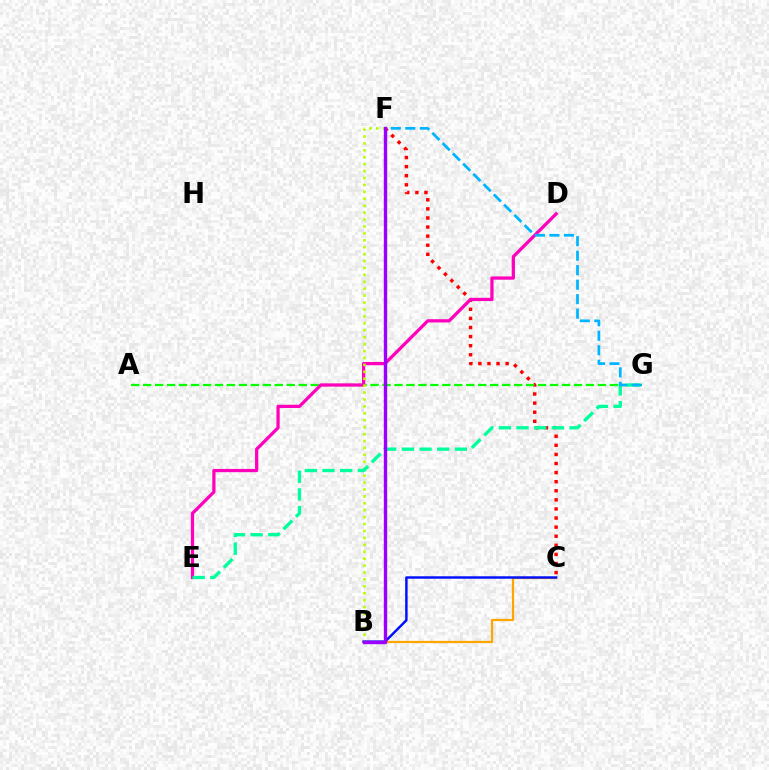{('C', 'F'): [{'color': '#ff0000', 'line_style': 'dotted', 'thickness': 2.47}], ('A', 'G'): [{'color': '#08ff00', 'line_style': 'dashed', 'thickness': 1.63}], ('D', 'E'): [{'color': '#ff00bd', 'line_style': 'solid', 'thickness': 2.34}], ('B', 'F'): [{'color': '#b3ff00', 'line_style': 'dotted', 'thickness': 1.88}, {'color': '#9b00ff', 'line_style': 'solid', 'thickness': 2.43}], ('B', 'C'): [{'color': '#ffa500', 'line_style': 'solid', 'thickness': 1.62}, {'color': '#0010ff', 'line_style': 'solid', 'thickness': 1.76}], ('E', 'G'): [{'color': '#00ff9d', 'line_style': 'dashed', 'thickness': 2.4}], ('F', 'G'): [{'color': '#00b5ff', 'line_style': 'dashed', 'thickness': 1.97}]}